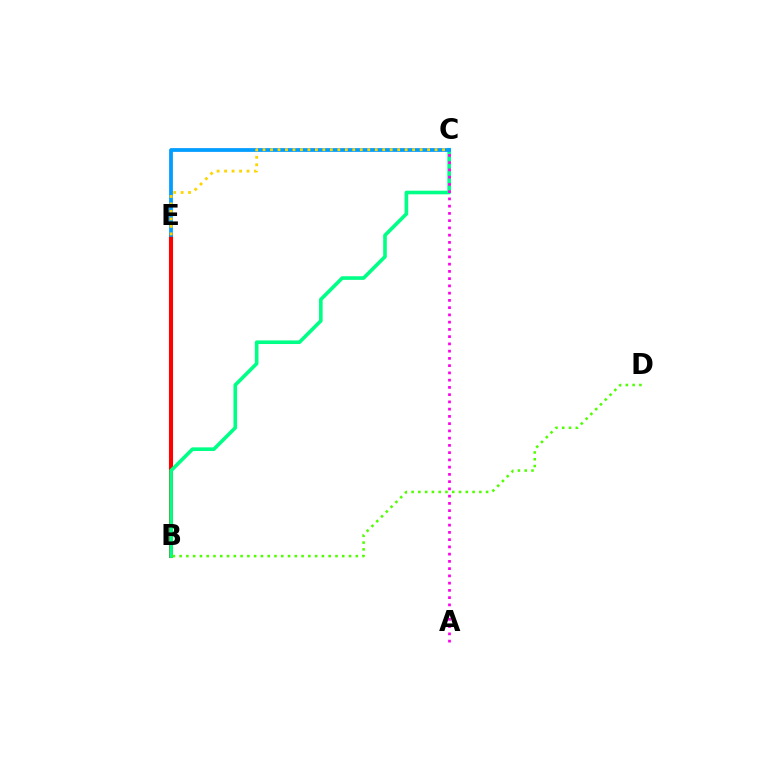{('B', 'E'): [{'color': '#ff0000', 'line_style': 'solid', 'thickness': 2.95}], ('B', 'C'): [{'color': '#00ff86', 'line_style': 'solid', 'thickness': 2.61}], ('C', 'E'): [{'color': '#3700ff', 'line_style': 'solid', 'thickness': 1.66}, {'color': '#009eff', 'line_style': 'solid', 'thickness': 2.67}, {'color': '#ffd500', 'line_style': 'dotted', 'thickness': 2.03}], ('B', 'D'): [{'color': '#4fff00', 'line_style': 'dotted', 'thickness': 1.84}], ('A', 'C'): [{'color': '#ff00ed', 'line_style': 'dotted', 'thickness': 1.97}]}